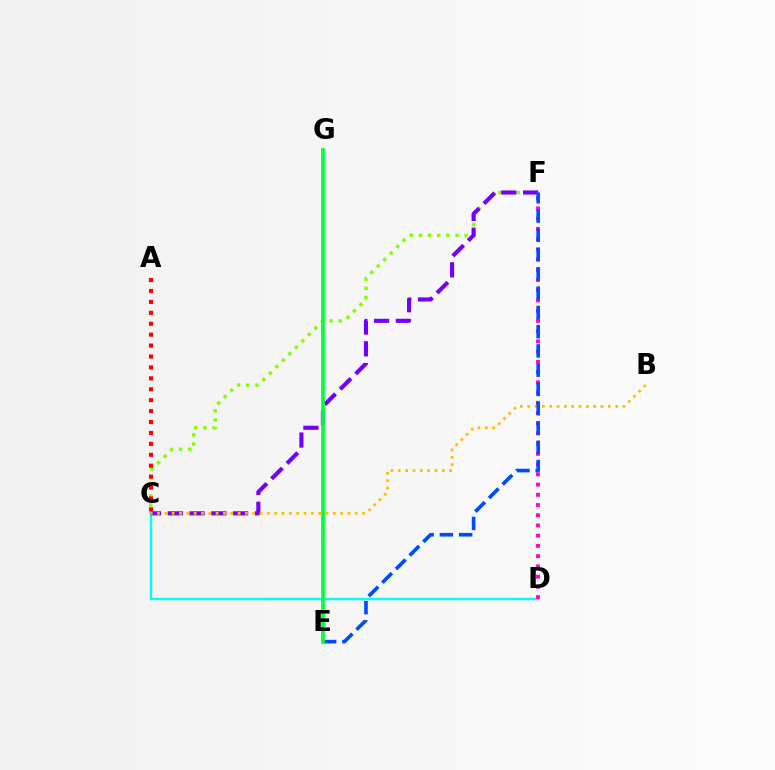{('C', 'F'): [{'color': '#84ff00', 'line_style': 'dotted', 'thickness': 2.48}, {'color': '#7200ff', 'line_style': 'dashed', 'thickness': 2.96}], ('C', 'D'): [{'color': '#00fff6', 'line_style': 'solid', 'thickness': 1.72}], ('D', 'F'): [{'color': '#ff00cf', 'line_style': 'dotted', 'thickness': 2.78}], ('B', 'C'): [{'color': '#ffbd00', 'line_style': 'dotted', 'thickness': 1.99}], ('A', 'C'): [{'color': '#ff0000', 'line_style': 'dotted', 'thickness': 2.97}], ('E', 'F'): [{'color': '#004bff', 'line_style': 'dashed', 'thickness': 2.62}], ('E', 'G'): [{'color': '#00ff39', 'line_style': 'solid', 'thickness': 2.65}]}